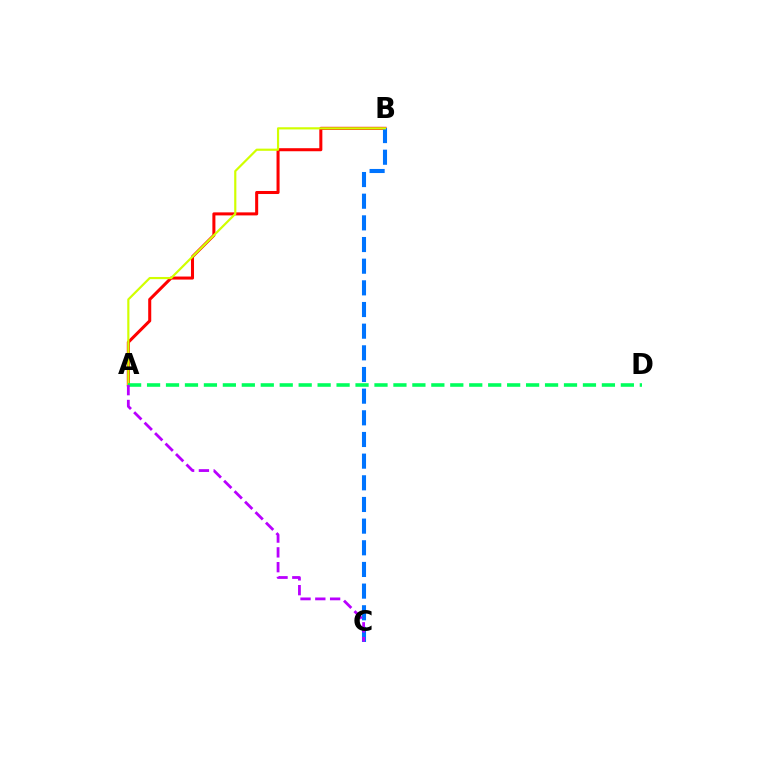{('A', 'B'): [{'color': '#ff0000', 'line_style': 'solid', 'thickness': 2.19}, {'color': '#d1ff00', 'line_style': 'solid', 'thickness': 1.57}], ('B', 'C'): [{'color': '#0074ff', 'line_style': 'dashed', 'thickness': 2.94}], ('A', 'D'): [{'color': '#00ff5c', 'line_style': 'dashed', 'thickness': 2.57}], ('A', 'C'): [{'color': '#b900ff', 'line_style': 'dashed', 'thickness': 2.01}]}